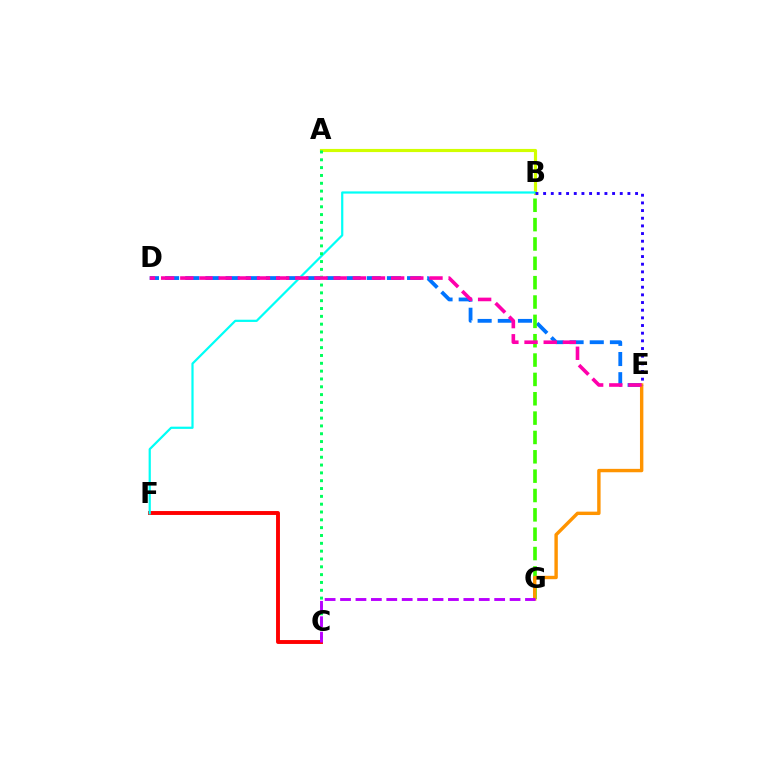{('C', 'F'): [{'color': '#ff0000', 'line_style': 'solid', 'thickness': 2.81}], ('A', 'B'): [{'color': '#d1ff00', 'line_style': 'solid', 'thickness': 2.27}], ('D', 'E'): [{'color': '#0074ff', 'line_style': 'dashed', 'thickness': 2.74}, {'color': '#ff00ac', 'line_style': 'dashed', 'thickness': 2.6}], ('B', 'G'): [{'color': '#3dff00', 'line_style': 'dashed', 'thickness': 2.63}], ('E', 'G'): [{'color': '#ff9400', 'line_style': 'solid', 'thickness': 2.45}], ('B', 'F'): [{'color': '#00fff6', 'line_style': 'solid', 'thickness': 1.6}], ('A', 'C'): [{'color': '#00ff5c', 'line_style': 'dotted', 'thickness': 2.13}], ('B', 'E'): [{'color': '#2500ff', 'line_style': 'dotted', 'thickness': 2.08}], ('C', 'G'): [{'color': '#b900ff', 'line_style': 'dashed', 'thickness': 2.09}]}